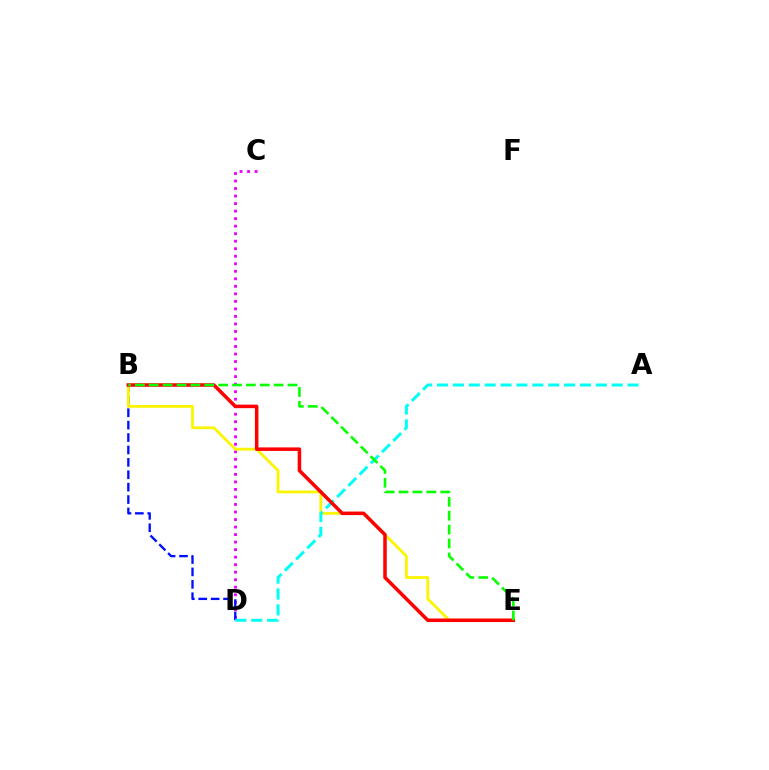{('C', 'D'): [{'color': '#ee00ff', 'line_style': 'dotted', 'thickness': 2.04}], ('B', 'D'): [{'color': '#0010ff', 'line_style': 'dashed', 'thickness': 1.68}], ('B', 'E'): [{'color': '#fcf500', 'line_style': 'solid', 'thickness': 2.01}, {'color': '#ff0000', 'line_style': 'solid', 'thickness': 2.54}, {'color': '#08ff00', 'line_style': 'dashed', 'thickness': 1.89}], ('A', 'D'): [{'color': '#00fff6', 'line_style': 'dashed', 'thickness': 2.16}]}